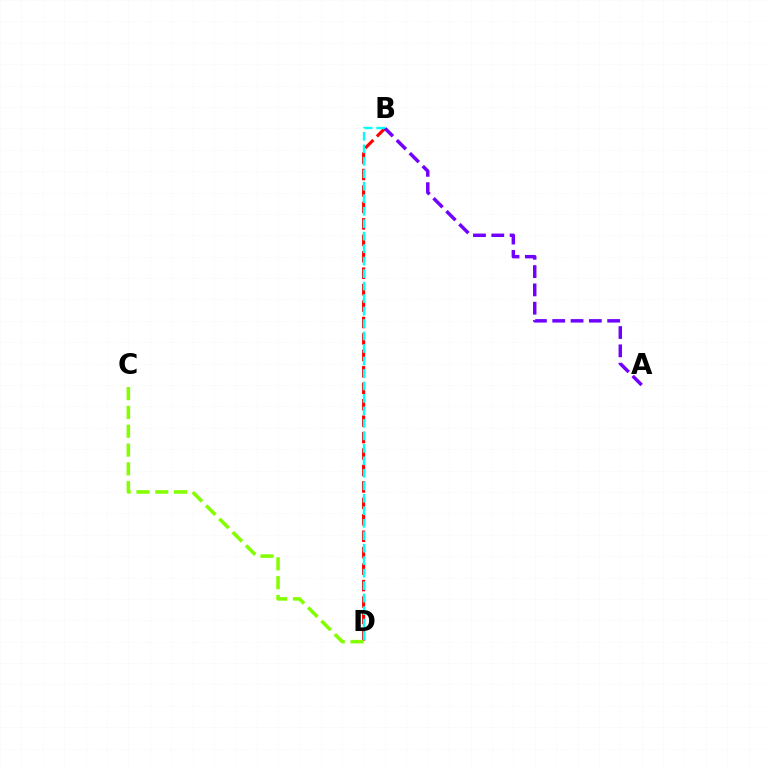{('B', 'D'): [{'color': '#ff0000', 'line_style': 'dashed', 'thickness': 2.23}, {'color': '#00fff6', 'line_style': 'dashed', 'thickness': 1.7}], ('C', 'D'): [{'color': '#84ff00', 'line_style': 'dashed', 'thickness': 2.56}], ('A', 'B'): [{'color': '#7200ff', 'line_style': 'dashed', 'thickness': 2.49}]}